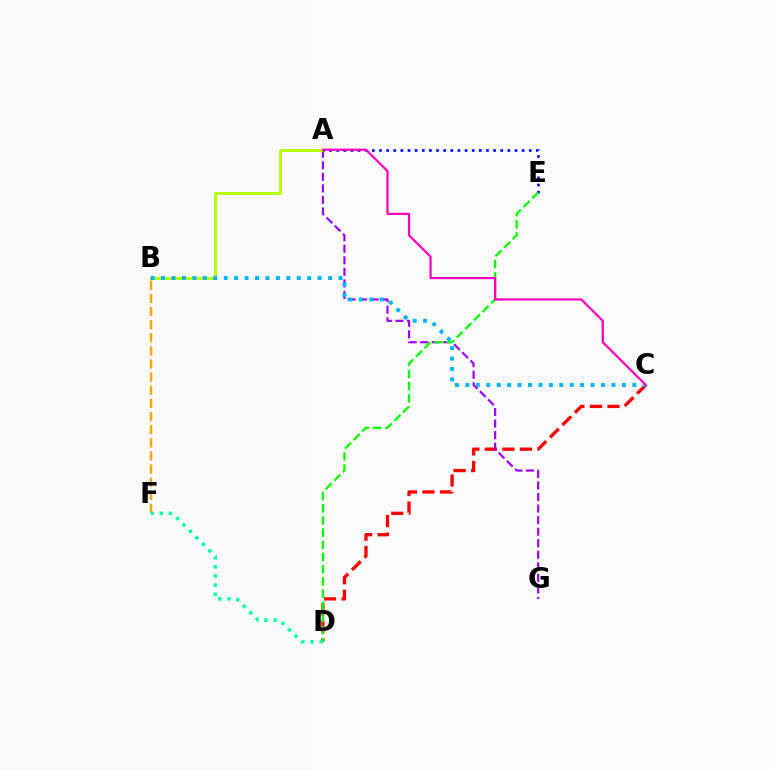{('C', 'D'): [{'color': '#ff0000', 'line_style': 'dashed', 'thickness': 2.38}], ('A', 'G'): [{'color': '#9b00ff', 'line_style': 'dashed', 'thickness': 1.57}], ('A', 'B'): [{'color': '#b3ff00', 'line_style': 'solid', 'thickness': 2.09}], ('B', 'F'): [{'color': '#ffa500', 'line_style': 'dashed', 'thickness': 1.78}], ('A', 'E'): [{'color': '#0010ff', 'line_style': 'dotted', 'thickness': 1.94}], ('D', 'E'): [{'color': '#08ff00', 'line_style': 'dashed', 'thickness': 1.65}], ('B', 'C'): [{'color': '#00b5ff', 'line_style': 'dotted', 'thickness': 2.84}], ('D', 'F'): [{'color': '#00ff9d', 'line_style': 'dotted', 'thickness': 2.49}], ('A', 'C'): [{'color': '#ff00bd', 'line_style': 'solid', 'thickness': 1.61}]}